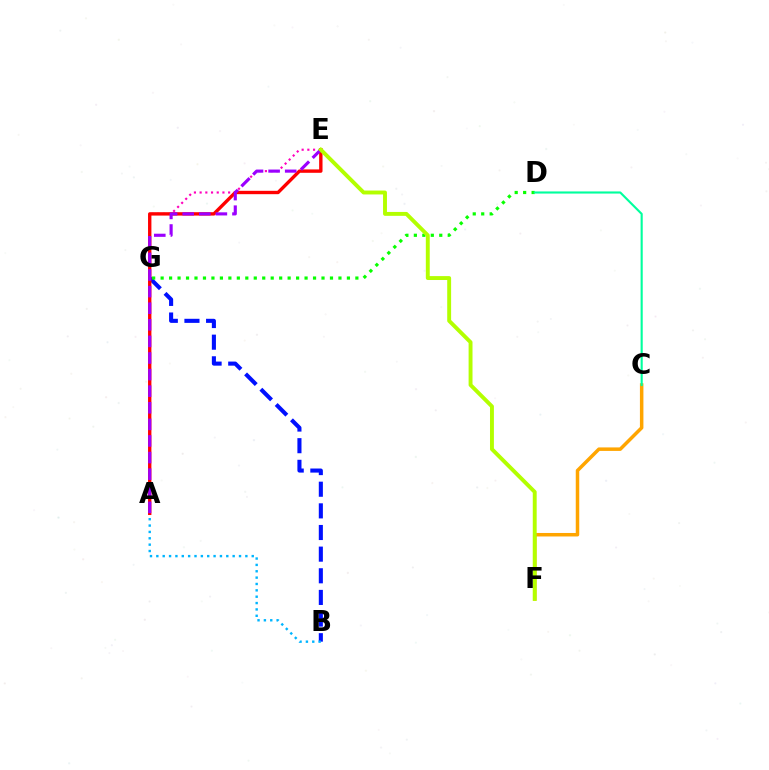{('A', 'E'): [{'color': '#ff00bd', 'line_style': 'dotted', 'thickness': 1.55}, {'color': '#ff0000', 'line_style': 'solid', 'thickness': 2.43}, {'color': '#9b00ff', 'line_style': 'dashed', 'thickness': 2.25}], ('C', 'F'): [{'color': '#ffa500', 'line_style': 'solid', 'thickness': 2.52}], ('B', 'G'): [{'color': '#0010ff', 'line_style': 'dashed', 'thickness': 2.94}], ('A', 'B'): [{'color': '#00b5ff', 'line_style': 'dotted', 'thickness': 1.73}], ('D', 'G'): [{'color': '#08ff00', 'line_style': 'dotted', 'thickness': 2.3}], ('E', 'F'): [{'color': '#b3ff00', 'line_style': 'solid', 'thickness': 2.81}], ('C', 'D'): [{'color': '#00ff9d', 'line_style': 'solid', 'thickness': 1.53}]}